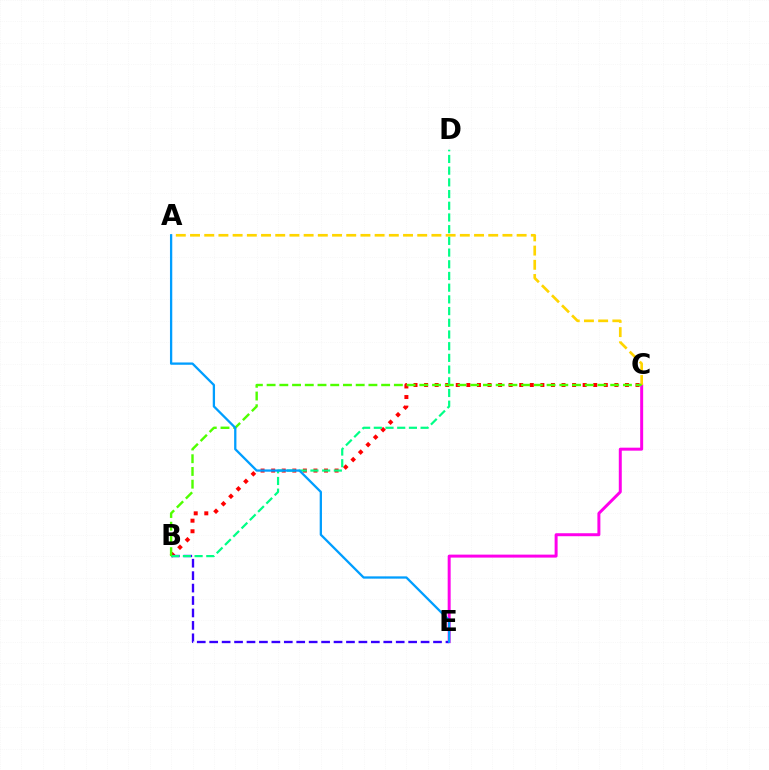{('C', 'E'): [{'color': '#ff00ed', 'line_style': 'solid', 'thickness': 2.15}], ('B', 'C'): [{'color': '#ff0000', 'line_style': 'dotted', 'thickness': 2.87}, {'color': '#4fff00', 'line_style': 'dashed', 'thickness': 1.73}], ('B', 'E'): [{'color': '#3700ff', 'line_style': 'dashed', 'thickness': 1.69}], ('A', 'C'): [{'color': '#ffd500', 'line_style': 'dashed', 'thickness': 1.93}], ('B', 'D'): [{'color': '#00ff86', 'line_style': 'dashed', 'thickness': 1.59}], ('A', 'E'): [{'color': '#009eff', 'line_style': 'solid', 'thickness': 1.65}]}